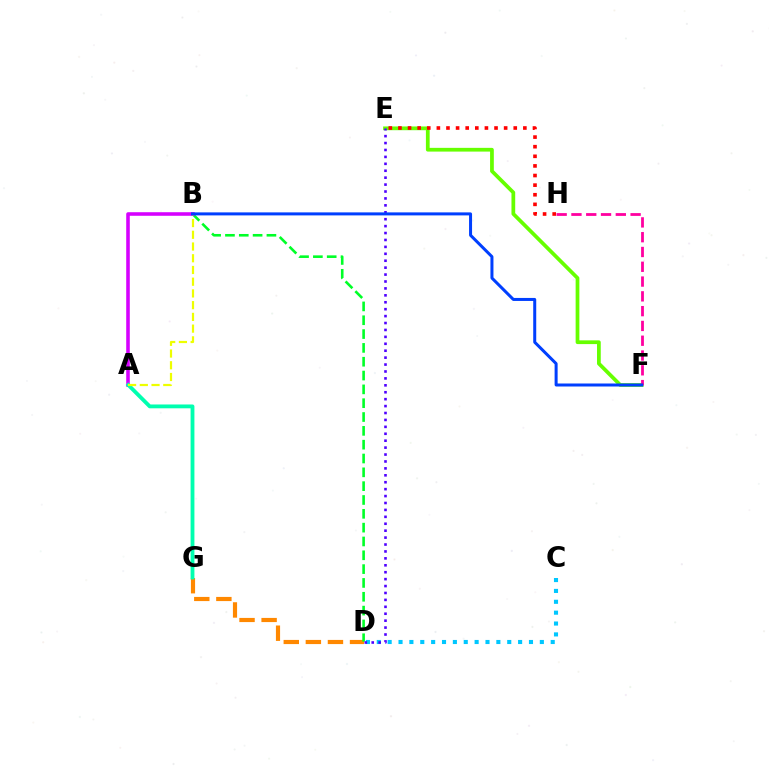{('D', 'G'): [{'color': '#ff8800', 'line_style': 'dashed', 'thickness': 3.0}], ('E', 'F'): [{'color': '#66ff00', 'line_style': 'solid', 'thickness': 2.69}], ('E', 'H'): [{'color': '#ff0000', 'line_style': 'dotted', 'thickness': 2.61}], ('B', 'D'): [{'color': '#00ff27', 'line_style': 'dashed', 'thickness': 1.88}], ('C', 'D'): [{'color': '#00c7ff', 'line_style': 'dotted', 'thickness': 2.95}], ('A', 'B'): [{'color': '#d600ff', 'line_style': 'solid', 'thickness': 2.57}, {'color': '#eeff00', 'line_style': 'dashed', 'thickness': 1.59}], ('D', 'E'): [{'color': '#4f00ff', 'line_style': 'dotted', 'thickness': 1.88}], ('F', 'H'): [{'color': '#ff00a0', 'line_style': 'dashed', 'thickness': 2.01}], ('A', 'G'): [{'color': '#00ffaf', 'line_style': 'solid', 'thickness': 2.76}], ('B', 'F'): [{'color': '#003fff', 'line_style': 'solid', 'thickness': 2.17}]}